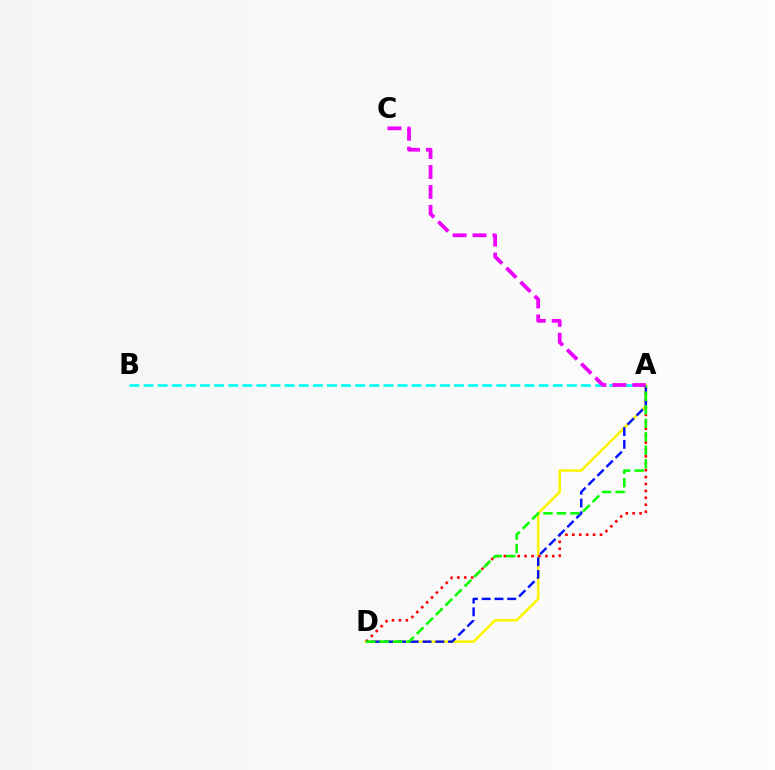{('A', 'B'): [{'color': '#00fff6', 'line_style': 'dashed', 'thickness': 1.92}], ('A', 'D'): [{'color': '#fcf500', 'line_style': 'solid', 'thickness': 1.84}, {'color': '#ff0000', 'line_style': 'dotted', 'thickness': 1.88}, {'color': '#0010ff', 'line_style': 'dashed', 'thickness': 1.73}, {'color': '#08ff00', 'line_style': 'dashed', 'thickness': 1.83}], ('A', 'C'): [{'color': '#ee00ff', 'line_style': 'dashed', 'thickness': 2.71}]}